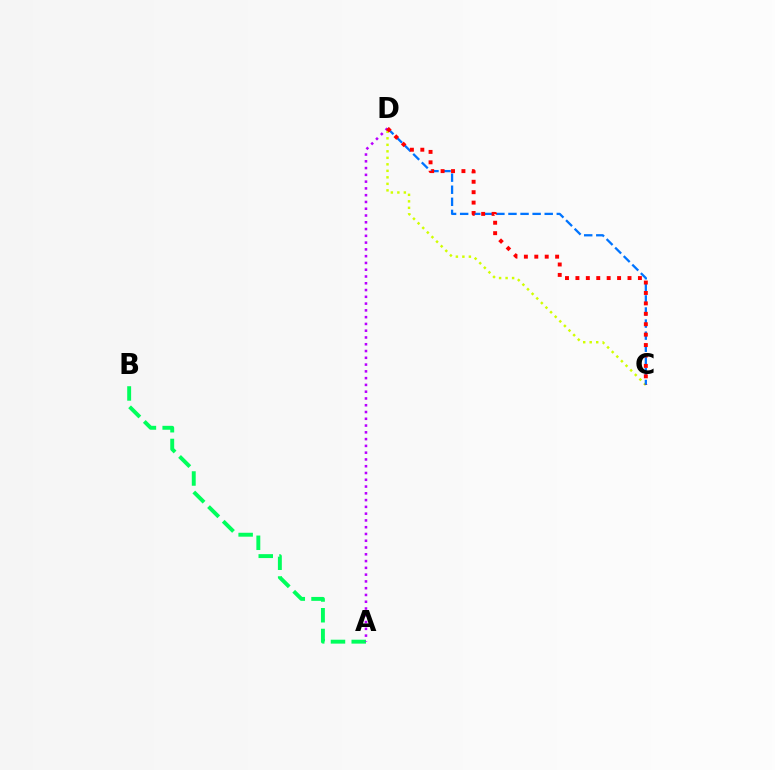{('A', 'B'): [{'color': '#00ff5c', 'line_style': 'dashed', 'thickness': 2.82}], ('C', 'D'): [{'color': '#d1ff00', 'line_style': 'dotted', 'thickness': 1.77}, {'color': '#0074ff', 'line_style': 'dashed', 'thickness': 1.64}, {'color': '#ff0000', 'line_style': 'dotted', 'thickness': 2.83}], ('A', 'D'): [{'color': '#b900ff', 'line_style': 'dotted', 'thickness': 1.84}]}